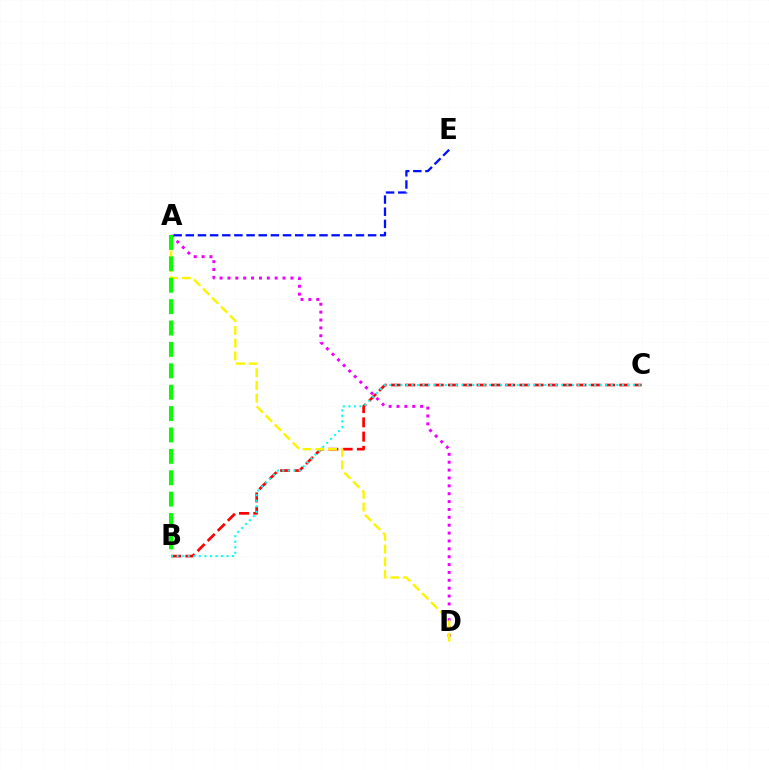{('B', 'C'): [{'color': '#ff0000', 'line_style': 'dashed', 'thickness': 1.94}, {'color': '#00fff6', 'line_style': 'dotted', 'thickness': 1.5}], ('A', 'D'): [{'color': '#ee00ff', 'line_style': 'dotted', 'thickness': 2.14}, {'color': '#fcf500', 'line_style': 'dashed', 'thickness': 1.73}], ('A', 'E'): [{'color': '#0010ff', 'line_style': 'dashed', 'thickness': 1.65}], ('A', 'B'): [{'color': '#08ff00', 'line_style': 'dashed', 'thickness': 2.91}]}